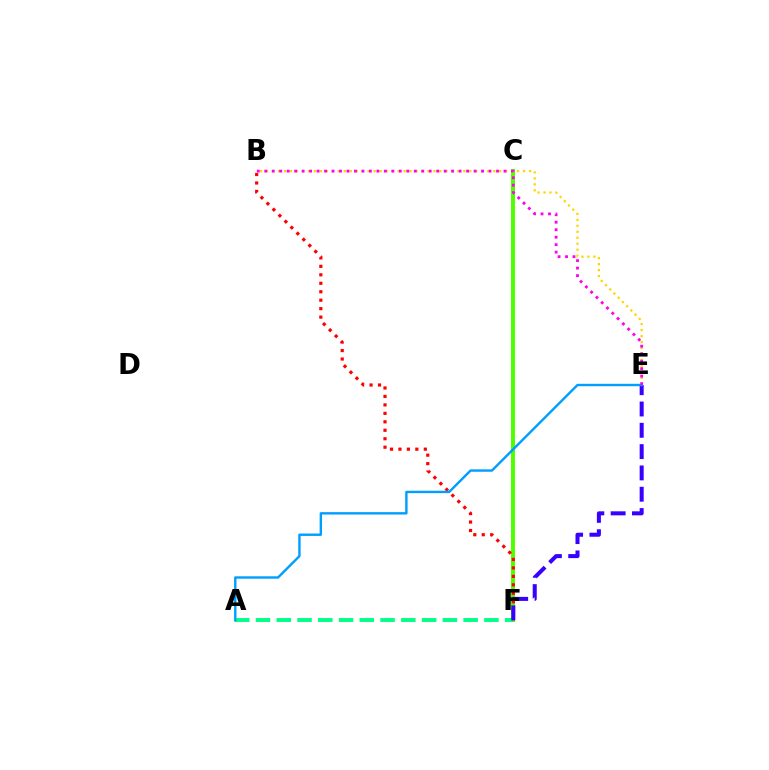{('C', 'F'): [{'color': '#4fff00', 'line_style': 'solid', 'thickness': 2.87}], ('A', 'F'): [{'color': '#00ff86', 'line_style': 'dashed', 'thickness': 2.82}], ('B', 'F'): [{'color': '#ff0000', 'line_style': 'dotted', 'thickness': 2.3}], ('E', 'F'): [{'color': '#3700ff', 'line_style': 'dashed', 'thickness': 2.89}], ('B', 'E'): [{'color': '#ffd500', 'line_style': 'dotted', 'thickness': 1.62}, {'color': '#ff00ed', 'line_style': 'dotted', 'thickness': 2.03}], ('A', 'E'): [{'color': '#009eff', 'line_style': 'solid', 'thickness': 1.73}]}